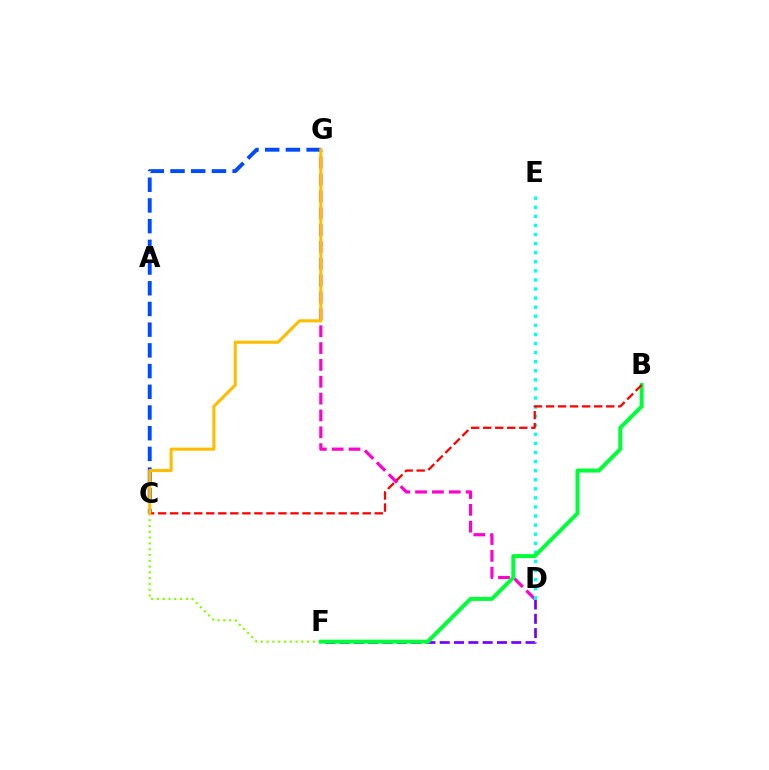{('D', 'F'): [{'color': '#7200ff', 'line_style': 'dashed', 'thickness': 1.94}], ('C', 'F'): [{'color': '#84ff00', 'line_style': 'dotted', 'thickness': 1.57}], ('D', 'G'): [{'color': '#ff00cf', 'line_style': 'dashed', 'thickness': 2.29}], ('D', 'E'): [{'color': '#00fff6', 'line_style': 'dotted', 'thickness': 2.47}], ('C', 'G'): [{'color': '#004bff', 'line_style': 'dashed', 'thickness': 2.81}, {'color': '#ffbd00', 'line_style': 'solid', 'thickness': 2.22}], ('B', 'F'): [{'color': '#00ff39', 'line_style': 'solid', 'thickness': 2.87}], ('B', 'C'): [{'color': '#ff0000', 'line_style': 'dashed', 'thickness': 1.63}]}